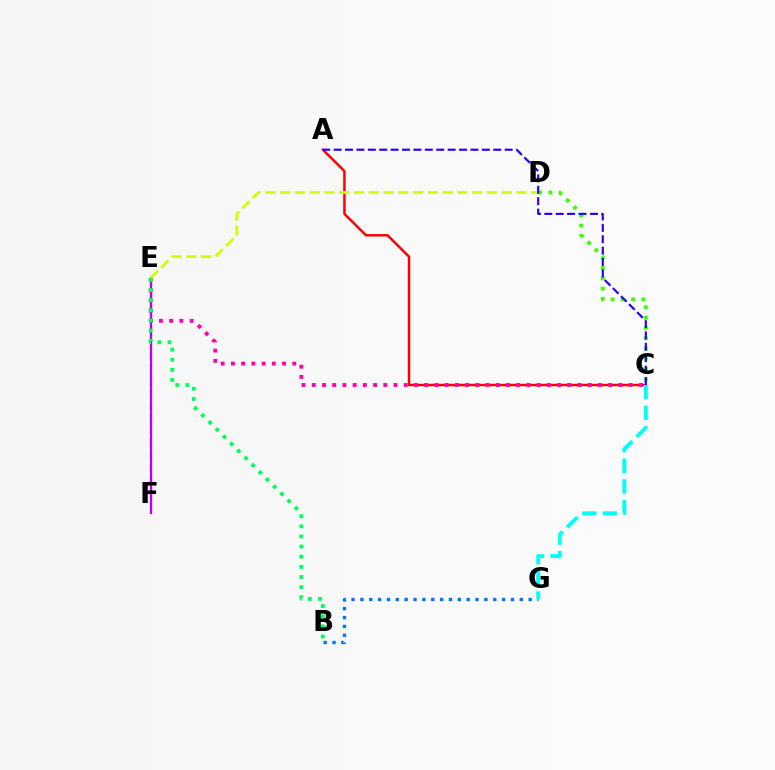{('A', 'C'): [{'color': '#ff0000', 'line_style': 'solid', 'thickness': 1.78}, {'color': '#2500ff', 'line_style': 'dashed', 'thickness': 1.55}], ('E', 'F'): [{'color': '#ff9400', 'line_style': 'dashed', 'thickness': 1.68}, {'color': '#b900ff', 'line_style': 'solid', 'thickness': 1.61}], ('C', 'E'): [{'color': '#ff00ac', 'line_style': 'dotted', 'thickness': 2.78}], ('B', 'G'): [{'color': '#0074ff', 'line_style': 'dotted', 'thickness': 2.41}], ('D', 'E'): [{'color': '#d1ff00', 'line_style': 'dashed', 'thickness': 2.01}], ('C', 'D'): [{'color': '#3dff00', 'line_style': 'dotted', 'thickness': 2.79}], ('B', 'E'): [{'color': '#00ff5c', 'line_style': 'dotted', 'thickness': 2.75}], ('C', 'G'): [{'color': '#00fff6', 'line_style': 'dashed', 'thickness': 2.8}]}